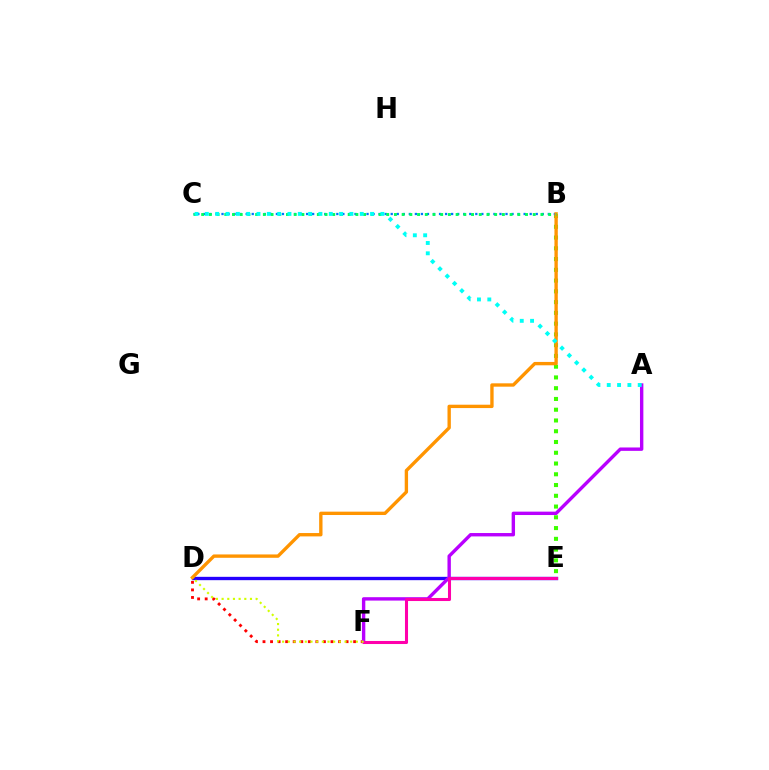{('D', 'F'): [{'color': '#ff0000', 'line_style': 'dotted', 'thickness': 2.05}, {'color': '#d1ff00', 'line_style': 'dotted', 'thickness': 1.54}], ('D', 'E'): [{'color': '#2500ff', 'line_style': 'solid', 'thickness': 2.41}], ('A', 'F'): [{'color': '#b900ff', 'line_style': 'solid', 'thickness': 2.44}], ('B', 'E'): [{'color': '#3dff00', 'line_style': 'dotted', 'thickness': 2.92}], ('B', 'C'): [{'color': '#0074ff', 'line_style': 'dotted', 'thickness': 1.64}, {'color': '#00ff5c', 'line_style': 'dotted', 'thickness': 2.09}], ('E', 'F'): [{'color': '#ff00ac', 'line_style': 'solid', 'thickness': 2.2}], ('B', 'D'): [{'color': '#ff9400', 'line_style': 'solid', 'thickness': 2.42}], ('A', 'C'): [{'color': '#00fff6', 'line_style': 'dotted', 'thickness': 2.81}]}